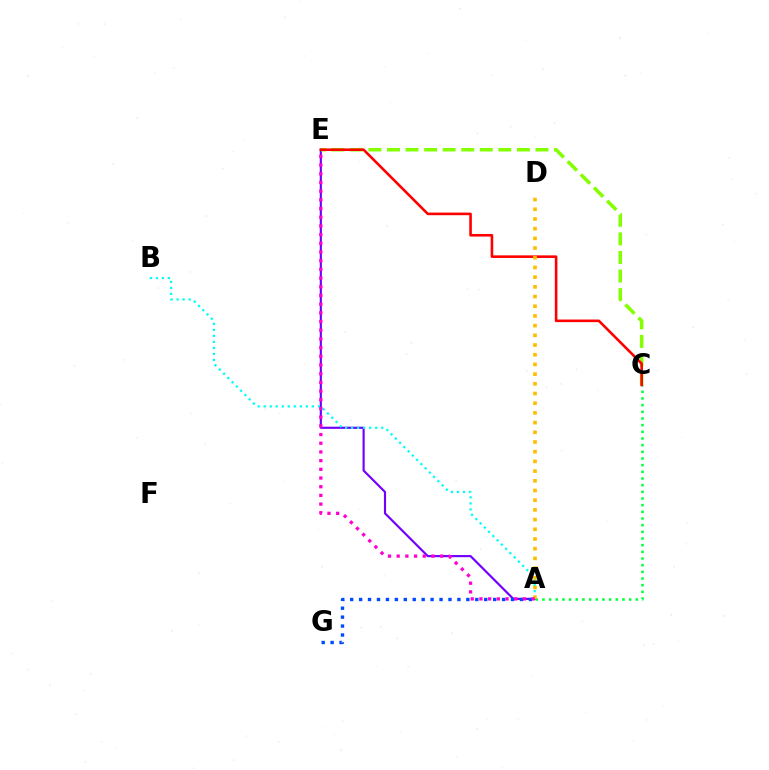{('A', 'E'): [{'color': '#7200ff', 'line_style': 'solid', 'thickness': 1.55}, {'color': '#ff00cf', 'line_style': 'dotted', 'thickness': 2.36}], ('C', 'E'): [{'color': '#84ff00', 'line_style': 'dashed', 'thickness': 2.52}, {'color': '#ff0000', 'line_style': 'solid', 'thickness': 1.87}], ('A', 'C'): [{'color': '#00ff39', 'line_style': 'dotted', 'thickness': 1.81}], ('A', 'B'): [{'color': '#00fff6', 'line_style': 'dotted', 'thickness': 1.63}], ('A', 'G'): [{'color': '#004bff', 'line_style': 'dotted', 'thickness': 2.43}], ('A', 'D'): [{'color': '#ffbd00', 'line_style': 'dotted', 'thickness': 2.63}]}